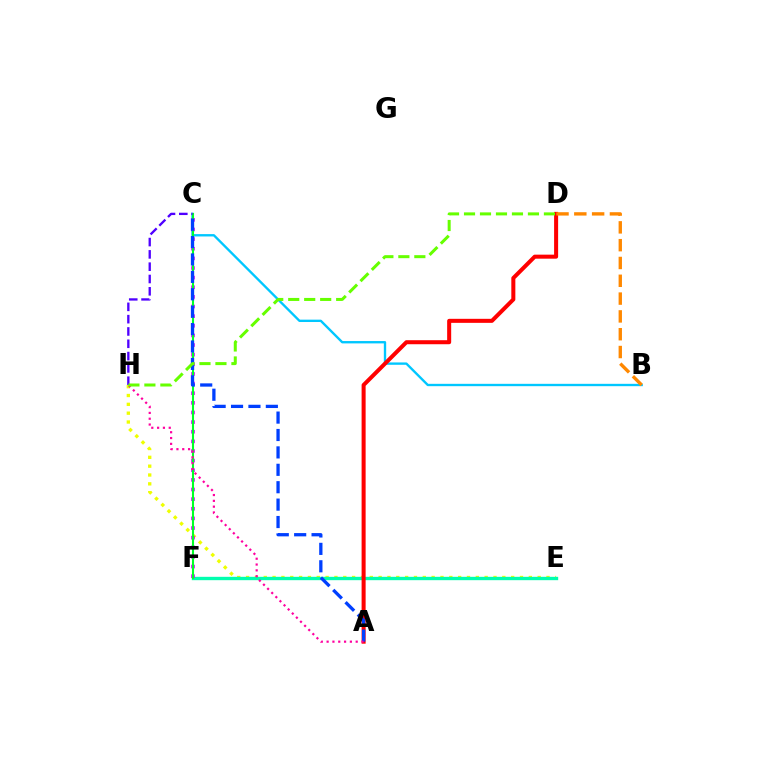{('B', 'C'): [{'color': '#00c7ff', 'line_style': 'solid', 'thickness': 1.69}], ('E', 'H'): [{'color': '#eeff00', 'line_style': 'dotted', 'thickness': 2.4}], ('E', 'F'): [{'color': '#00ffaf', 'line_style': 'solid', 'thickness': 2.42}], ('C', 'F'): [{'color': '#d600ff', 'line_style': 'dotted', 'thickness': 2.62}, {'color': '#00ff27', 'line_style': 'solid', 'thickness': 1.5}], ('A', 'D'): [{'color': '#ff0000', 'line_style': 'solid', 'thickness': 2.9}], ('A', 'C'): [{'color': '#003fff', 'line_style': 'dashed', 'thickness': 2.36}], ('B', 'D'): [{'color': '#ff8800', 'line_style': 'dashed', 'thickness': 2.42}], ('A', 'H'): [{'color': '#ff00a0', 'line_style': 'dotted', 'thickness': 1.58}], ('C', 'H'): [{'color': '#4f00ff', 'line_style': 'dashed', 'thickness': 1.67}], ('D', 'H'): [{'color': '#66ff00', 'line_style': 'dashed', 'thickness': 2.17}]}